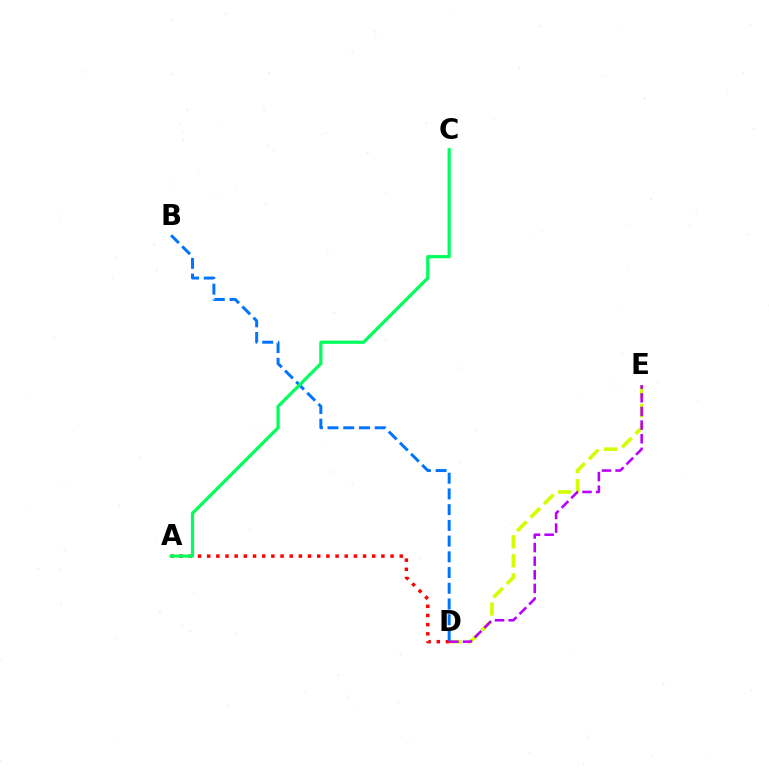{('D', 'E'): [{'color': '#d1ff00', 'line_style': 'dashed', 'thickness': 2.59}, {'color': '#b900ff', 'line_style': 'dashed', 'thickness': 1.85}], ('A', 'D'): [{'color': '#ff0000', 'line_style': 'dotted', 'thickness': 2.49}], ('B', 'D'): [{'color': '#0074ff', 'line_style': 'dashed', 'thickness': 2.14}], ('A', 'C'): [{'color': '#00ff5c', 'line_style': 'solid', 'thickness': 2.32}]}